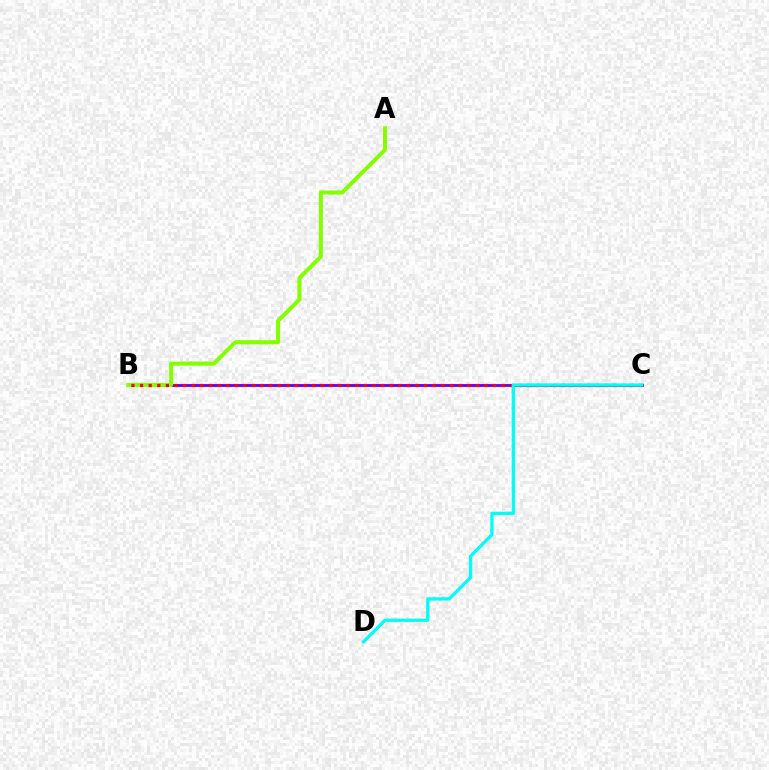{('B', 'C'): [{'color': '#7200ff', 'line_style': 'solid', 'thickness': 2.1}, {'color': '#ff0000', 'line_style': 'dotted', 'thickness': 2.34}], ('A', 'B'): [{'color': '#84ff00', 'line_style': 'solid', 'thickness': 2.91}], ('C', 'D'): [{'color': '#00fff6', 'line_style': 'solid', 'thickness': 2.34}]}